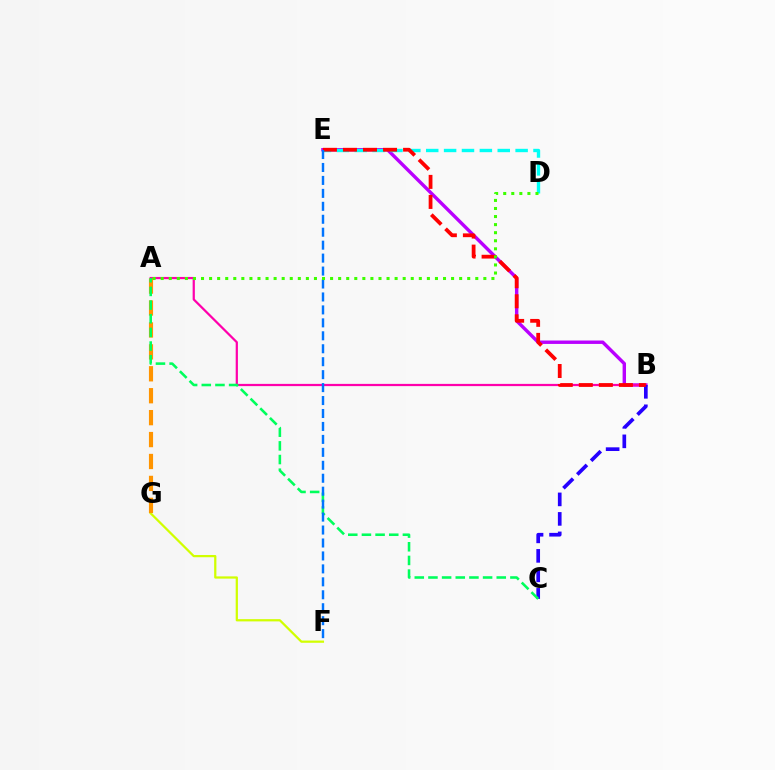{('F', 'G'): [{'color': '#d1ff00', 'line_style': 'solid', 'thickness': 1.61}], ('B', 'E'): [{'color': '#b900ff', 'line_style': 'solid', 'thickness': 2.45}, {'color': '#ff0000', 'line_style': 'dashed', 'thickness': 2.72}], ('A', 'B'): [{'color': '#ff00ac', 'line_style': 'solid', 'thickness': 1.6}], ('B', 'C'): [{'color': '#2500ff', 'line_style': 'dashed', 'thickness': 2.65}], ('D', 'E'): [{'color': '#00fff6', 'line_style': 'dashed', 'thickness': 2.43}], ('A', 'G'): [{'color': '#ff9400', 'line_style': 'dashed', 'thickness': 2.98}], ('A', 'C'): [{'color': '#00ff5c', 'line_style': 'dashed', 'thickness': 1.86}], ('E', 'F'): [{'color': '#0074ff', 'line_style': 'dashed', 'thickness': 1.76}], ('A', 'D'): [{'color': '#3dff00', 'line_style': 'dotted', 'thickness': 2.19}]}